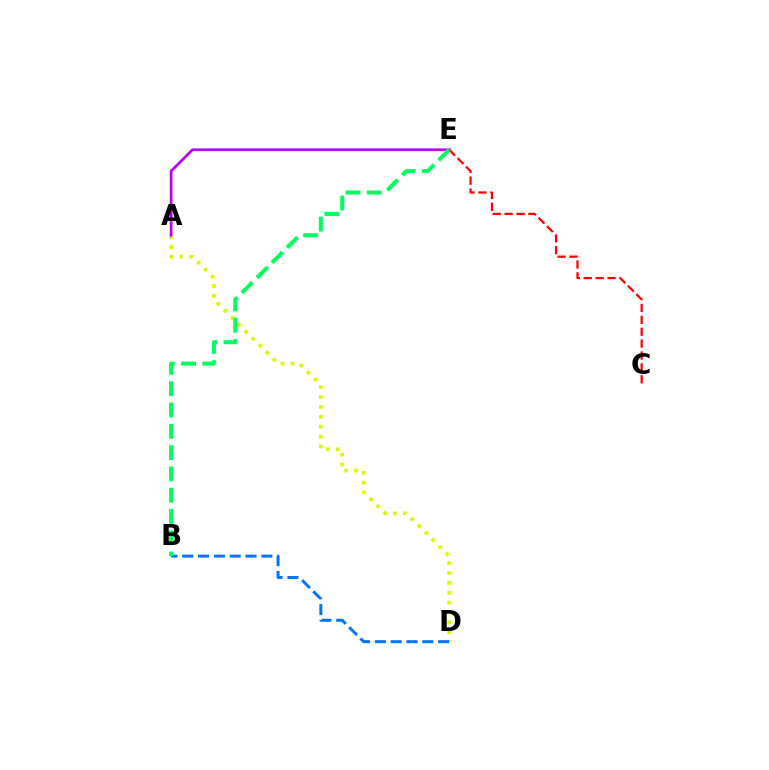{('A', 'D'): [{'color': '#d1ff00', 'line_style': 'dotted', 'thickness': 2.68}], ('B', 'D'): [{'color': '#0074ff', 'line_style': 'dashed', 'thickness': 2.15}], ('A', 'E'): [{'color': '#b900ff', 'line_style': 'solid', 'thickness': 1.95}], ('C', 'E'): [{'color': '#ff0000', 'line_style': 'dashed', 'thickness': 1.61}], ('B', 'E'): [{'color': '#00ff5c', 'line_style': 'dashed', 'thickness': 2.89}]}